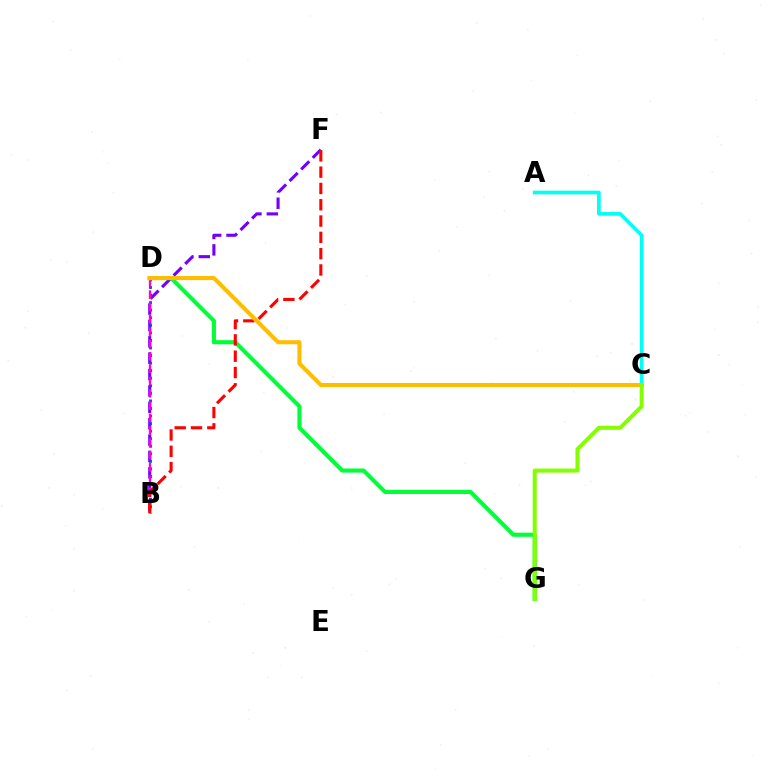{('B', 'F'): [{'color': '#7200ff', 'line_style': 'dashed', 'thickness': 2.23}, {'color': '#ff0000', 'line_style': 'dashed', 'thickness': 2.21}], ('B', 'D'): [{'color': '#004bff', 'line_style': 'dotted', 'thickness': 2.05}, {'color': '#ff00cf', 'line_style': 'dashed', 'thickness': 1.68}], ('A', 'C'): [{'color': '#00fff6', 'line_style': 'solid', 'thickness': 2.65}], ('D', 'G'): [{'color': '#00ff39', 'line_style': 'solid', 'thickness': 2.96}], ('C', 'D'): [{'color': '#ffbd00', 'line_style': 'solid', 'thickness': 2.93}], ('C', 'G'): [{'color': '#84ff00', 'line_style': 'solid', 'thickness': 2.91}]}